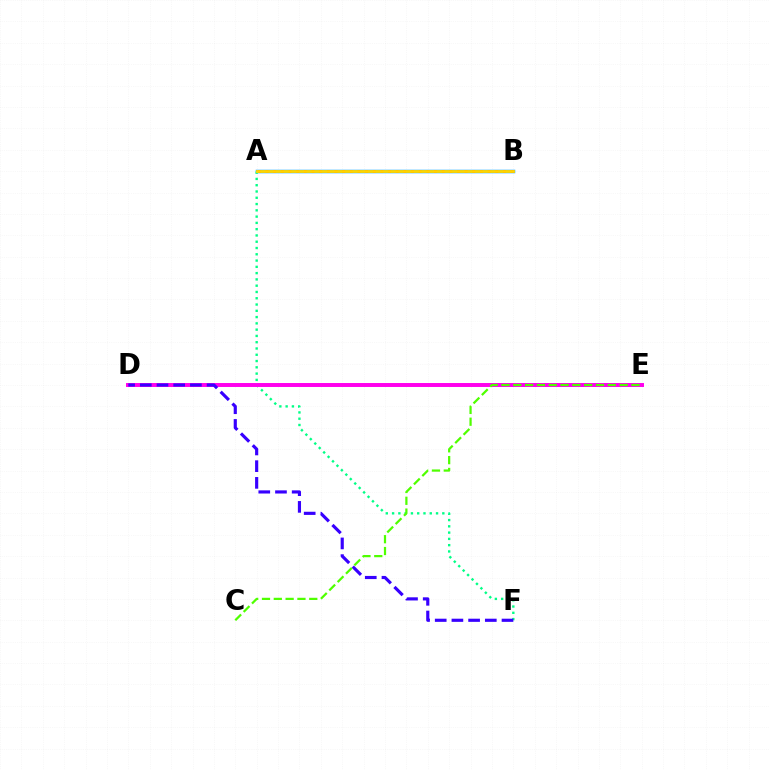{('A', 'B'): [{'color': '#009eff', 'line_style': 'solid', 'thickness': 2.52}, {'color': '#ff0000', 'line_style': 'dotted', 'thickness': 2.08}, {'color': '#ffd500', 'line_style': 'solid', 'thickness': 2.05}], ('A', 'F'): [{'color': '#00ff86', 'line_style': 'dotted', 'thickness': 1.71}], ('D', 'E'): [{'color': '#ff00ed', 'line_style': 'solid', 'thickness': 2.85}], ('D', 'F'): [{'color': '#3700ff', 'line_style': 'dashed', 'thickness': 2.27}], ('C', 'E'): [{'color': '#4fff00', 'line_style': 'dashed', 'thickness': 1.61}]}